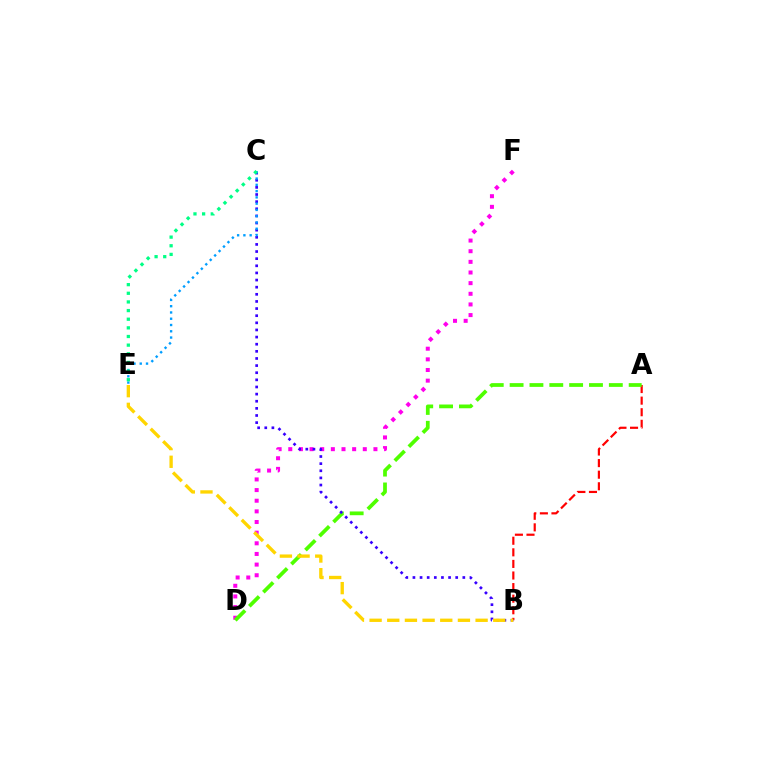{('D', 'F'): [{'color': '#ff00ed', 'line_style': 'dotted', 'thickness': 2.89}], ('A', 'B'): [{'color': '#ff0000', 'line_style': 'dashed', 'thickness': 1.57}], ('A', 'D'): [{'color': '#4fff00', 'line_style': 'dashed', 'thickness': 2.7}], ('B', 'C'): [{'color': '#3700ff', 'line_style': 'dotted', 'thickness': 1.94}], ('C', 'E'): [{'color': '#009eff', 'line_style': 'dotted', 'thickness': 1.7}, {'color': '#00ff86', 'line_style': 'dotted', 'thickness': 2.35}], ('B', 'E'): [{'color': '#ffd500', 'line_style': 'dashed', 'thickness': 2.4}]}